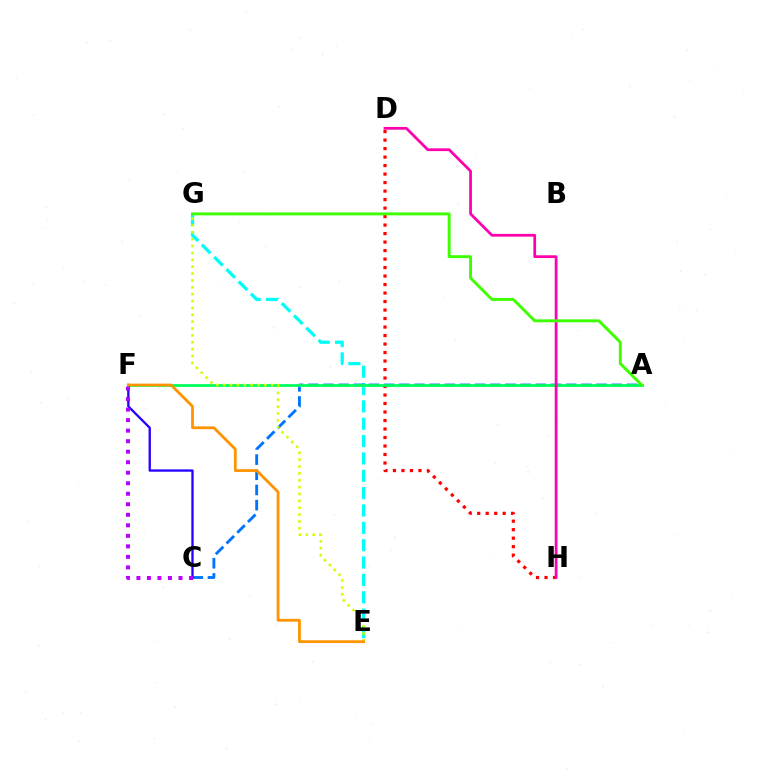{('E', 'G'): [{'color': '#00fff6', 'line_style': 'dashed', 'thickness': 2.36}, {'color': '#d1ff00', 'line_style': 'dotted', 'thickness': 1.87}], ('A', 'C'): [{'color': '#0074ff', 'line_style': 'dashed', 'thickness': 2.06}], ('D', 'H'): [{'color': '#ff0000', 'line_style': 'dotted', 'thickness': 2.31}, {'color': '#ff00ac', 'line_style': 'solid', 'thickness': 1.98}], ('C', 'F'): [{'color': '#2500ff', 'line_style': 'solid', 'thickness': 1.67}, {'color': '#b900ff', 'line_style': 'dotted', 'thickness': 2.86}], ('A', 'F'): [{'color': '#00ff5c', 'line_style': 'solid', 'thickness': 2.0}], ('E', 'F'): [{'color': '#ff9400', 'line_style': 'solid', 'thickness': 2.01}], ('A', 'G'): [{'color': '#3dff00', 'line_style': 'solid', 'thickness': 2.1}]}